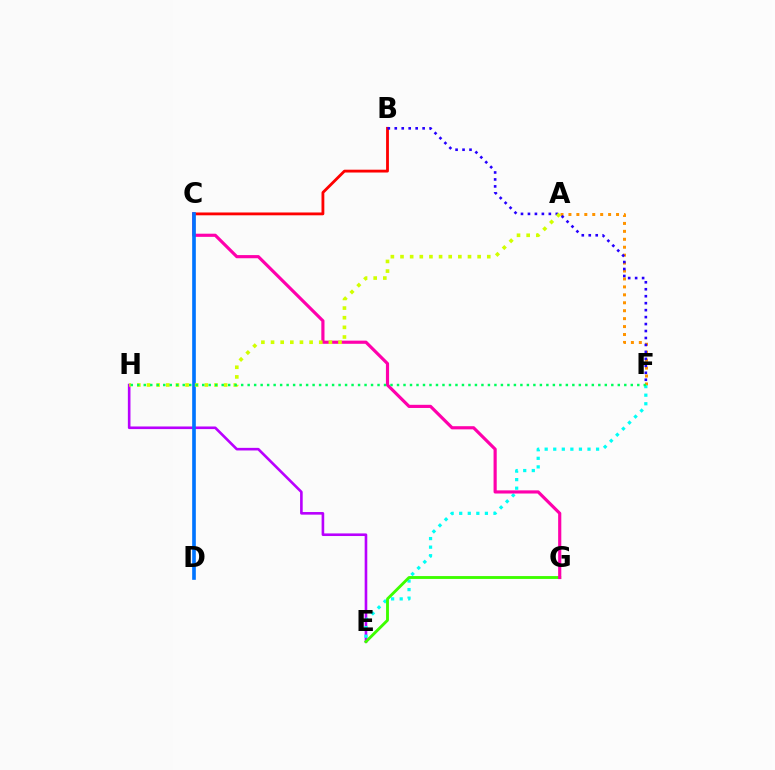{('B', 'C'): [{'color': '#ff0000', 'line_style': 'solid', 'thickness': 2.03}], ('E', 'H'): [{'color': '#b900ff', 'line_style': 'solid', 'thickness': 1.88}], ('A', 'F'): [{'color': '#ff9400', 'line_style': 'dotted', 'thickness': 2.16}], ('E', 'F'): [{'color': '#00fff6', 'line_style': 'dotted', 'thickness': 2.33}], ('E', 'G'): [{'color': '#3dff00', 'line_style': 'solid', 'thickness': 2.07}], ('B', 'F'): [{'color': '#2500ff', 'line_style': 'dotted', 'thickness': 1.89}], ('C', 'G'): [{'color': '#ff00ac', 'line_style': 'solid', 'thickness': 2.27}], ('C', 'D'): [{'color': '#0074ff', 'line_style': 'solid', 'thickness': 2.62}], ('A', 'H'): [{'color': '#d1ff00', 'line_style': 'dotted', 'thickness': 2.62}], ('F', 'H'): [{'color': '#00ff5c', 'line_style': 'dotted', 'thickness': 1.76}]}